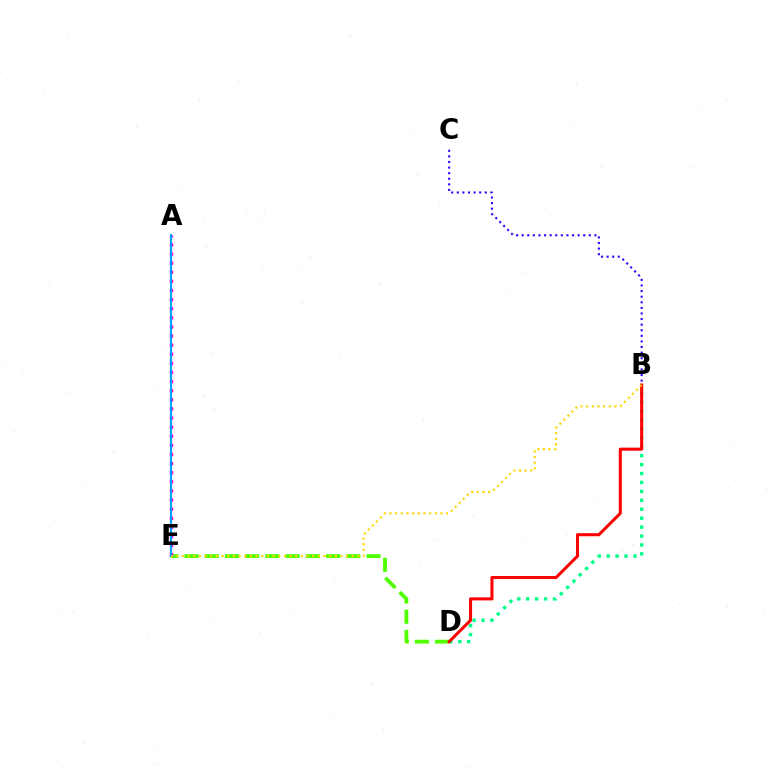{('D', 'E'): [{'color': '#4fff00', 'line_style': 'dashed', 'thickness': 2.75}], ('B', 'C'): [{'color': '#3700ff', 'line_style': 'dotted', 'thickness': 1.52}], ('A', 'E'): [{'color': '#ff00ed', 'line_style': 'dotted', 'thickness': 2.48}, {'color': '#009eff', 'line_style': 'solid', 'thickness': 1.5}], ('B', 'D'): [{'color': '#00ff86', 'line_style': 'dotted', 'thickness': 2.43}, {'color': '#ff0000', 'line_style': 'solid', 'thickness': 2.2}], ('B', 'E'): [{'color': '#ffd500', 'line_style': 'dotted', 'thickness': 1.54}]}